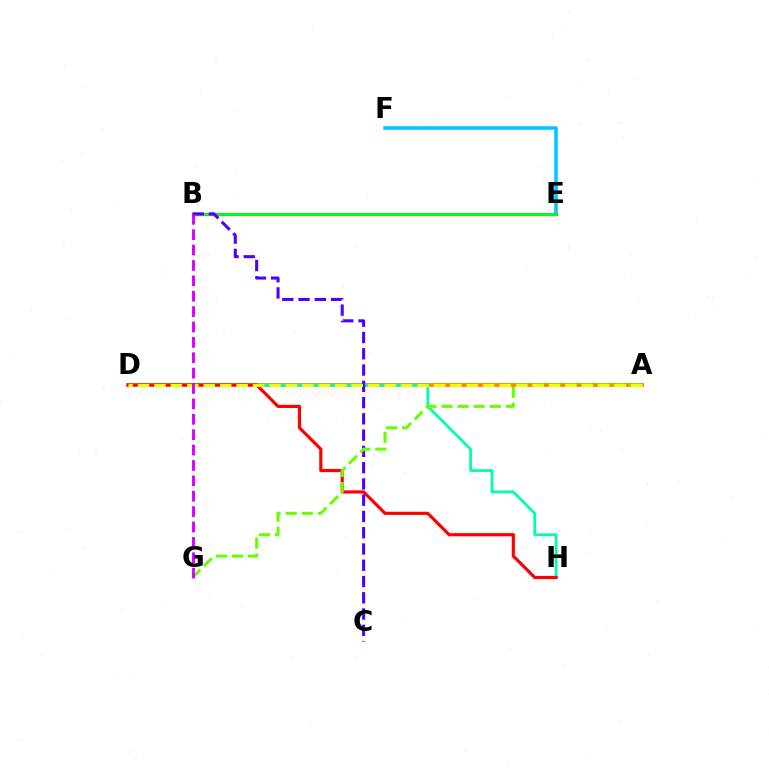{('B', 'E'): [{'color': '#003fff', 'line_style': 'dashed', 'thickness': 1.91}, {'color': '#ff00a0', 'line_style': 'solid', 'thickness': 2.35}, {'color': '#00ff27', 'line_style': 'solid', 'thickness': 2.03}], ('E', 'F'): [{'color': '#00c7ff', 'line_style': 'solid', 'thickness': 2.56}], ('A', 'D'): [{'color': '#ff8800', 'line_style': 'solid', 'thickness': 2.81}, {'color': '#eeff00', 'line_style': 'dashed', 'thickness': 2.23}], ('D', 'H'): [{'color': '#00ffaf', 'line_style': 'solid', 'thickness': 2.02}, {'color': '#ff0000', 'line_style': 'solid', 'thickness': 2.29}], ('B', 'C'): [{'color': '#4f00ff', 'line_style': 'dashed', 'thickness': 2.21}], ('A', 'G'): [{'color': '#66ff00', 'line_style': 'dashed', 'thickness': 2.18}], ('B', 'G'): [{'color': '#d600ff', 'line_style': 'dashed', 'thickness': 2.09}]}